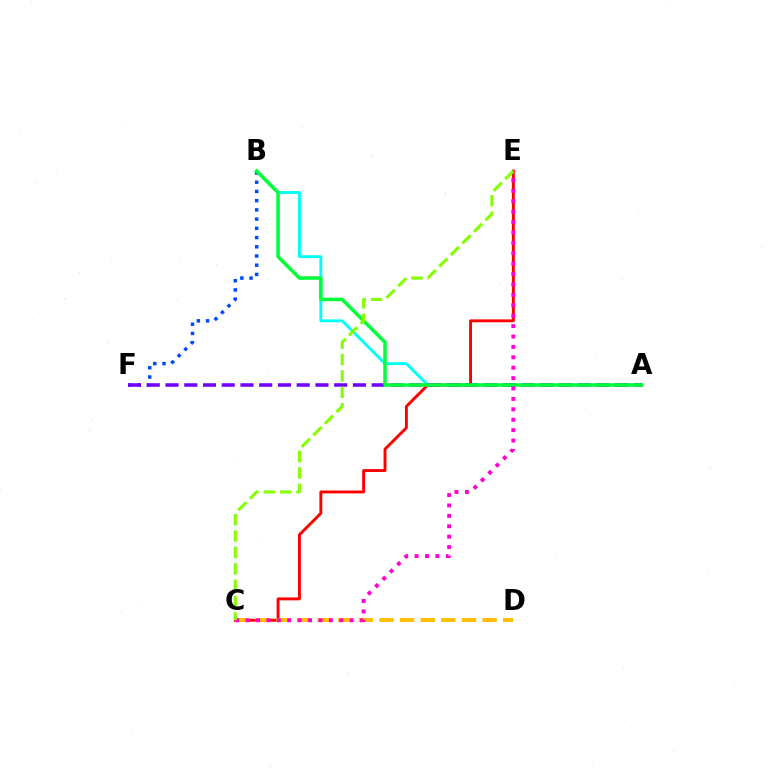{('B', 'F'): [{'color': '#004bff', 'line_style': 'dotted', 'thickness': 2.51}], ('A', 'B'): [{'color': '#00fff6', 'line_style': 'solid', 'thickness': 2.07}, {'color': '#00ff39', 'line_style': 'solid', 'thickness': 2.53}], ('C', 'E'): [{'color': '#ff0000', 'line_style': 'solid', 'thickness': 2.09}, {'color': '#ff00cf', 'line_style': 'dotted', 'thickness': 2.83}, {'color': '#84ff00', 'line_style': 'dashed', 'thickness': 2.23}], ('A', 'F'): [{'color': '#7200ff', 'line_style': 'dashed', 'thickness': 2.55}], ('C', 'D'): [{'color': '#ffbd00', 'line_style': 'dashed', 'thickness': 2.8}]}